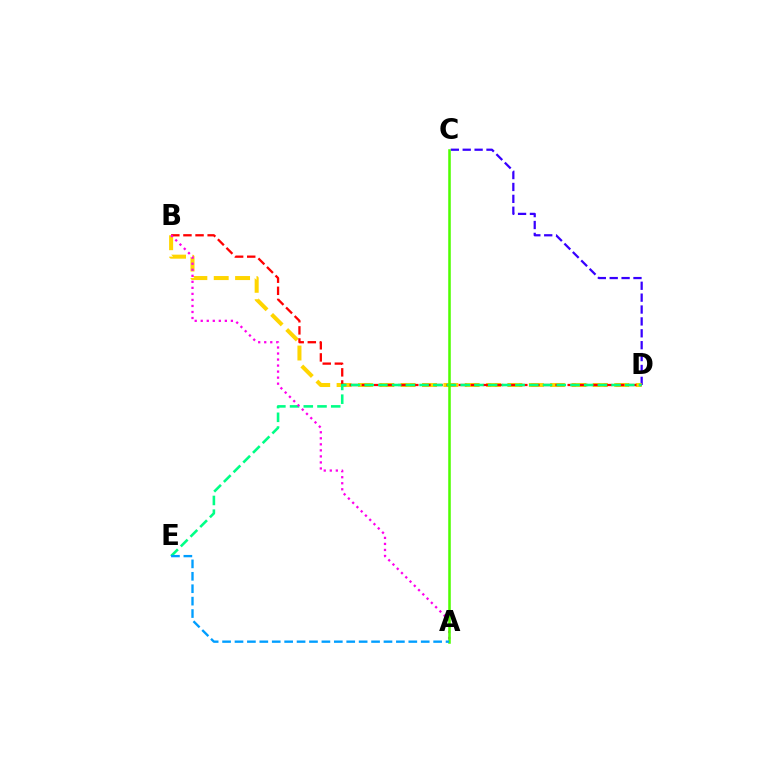{('C', 'D'): [{'color': '#3700ff', 'line_style': 'dashed', 'thickness': 1.61}], ('B', 'D'): [{'color': '#ffd500', 'line_style': 'dashed', 'thickness': 2.9}, {'color': '#ff0000', 'line_style': 'dashed', 'thickness': 1.64}], ('D', 'E'): [{'color': '#00ff86', 'line_style': 'dashed', 'thickness': 1.86}], ('A', 'B'): [{'color': '#ff00ed', 'line_style': 'dotted', 'thickness': 1.64}], ('A', 'C'): [{'color': '#4fff00', 'line_style': 'solid', 'thickness': 1.83}], ('A', 'E'): [{'color': '#009eff', 'line_style': 'dashed', 'thickness': 1.69}]}